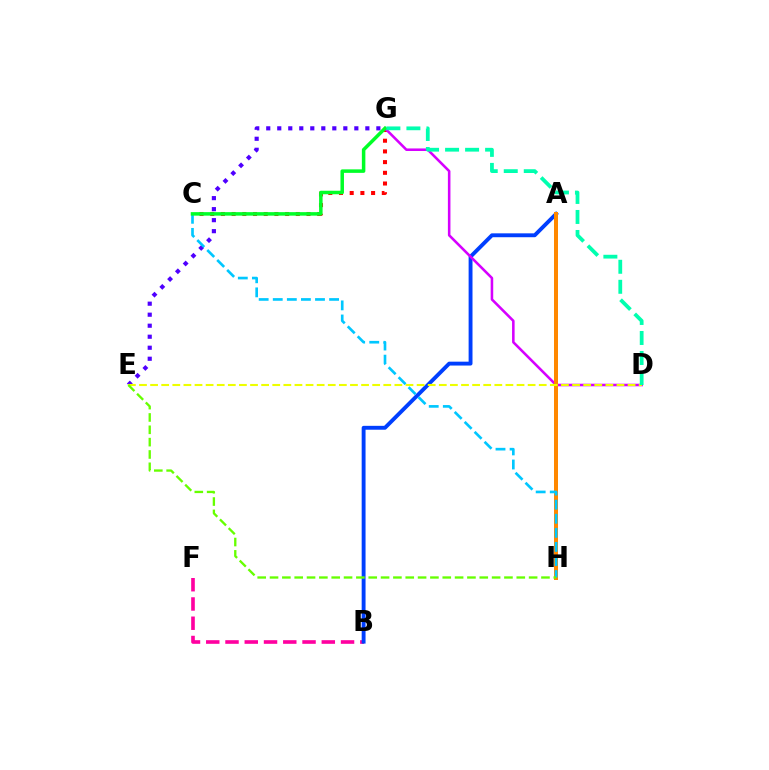{('E', 'G'): [{'color': '#4f00ff', 'line_style': 'dotted', 'thickness': 2.99}], ('C', 'G'): [{'color': '#ff0000', 'line_style': 'dotted', 'thickness': 2.91}, {'color': '#00ff27', 'line_style': 'solid', 'thickness': 2.53}], ('B', 'F'): [{'color': '#ff00a0', 'line_style': 'dashed', 'thickness': 2.62}], ('A', 'B'): [{'color': '#003fff', 'line_style': 'solid', 'thickness': 2.79}], ('D', 'G'): [{'color': '#d600ff', 'line_style': 'solid', 'thickness': 1.84}, {'color': '#00ffaf', 'line_style': 'dashed', 'thickness': 2.72}], ('A', 'H'): [{'color': '#ff8800', 'line_style': 'solid', 'thickness': 2.88}], ('D', 'E'): [{'color': '#eeff00', 'line_style': 'dashed', 'thickness': 1.51}], ('C', 'H'): [{'color': '#00c7ff', 'line_style': 'dashed', 'thickness': 1.91}], ('E', 'H'): [{'color': '#66ff00', 'line_style': 'dashed', 'thickness': 1.68}]}